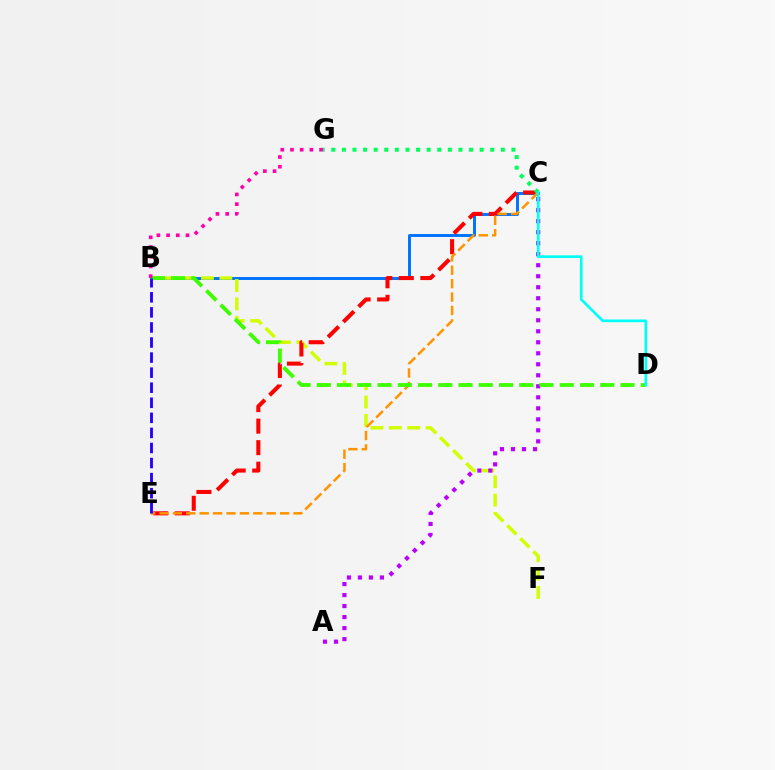{('B', 'C'): [{'color': '#0074ff', 'line_style': 'solid', 'thickness': 2.12}], ('B', 'F'): [{'color': '#d1ff00', 'line_style': 'dashed', 'thickness': 2.5}], ('C', 'E'): [{'color': '#ff0000', 'line_style': 'dashed', 'thickness': 2.92}, {'color': '#ff9400', 'line_style': 'dashed', 'thickness': 1.82}], ('C', 'G'): [{'color': '#00ff5c', 'line_style': 'dotted', 'thickness': 2.88}], ('A', 'C'): [{'color': '#b900ff', 'line_style': 'dotted', 'thickness': 2.99}], ('B', 'D'): [{'color': '#3dff00', 'line_style': 'dashed', 'thickness': 2.75}], ('C', 'D'): [{'color': '#00fff6', 'line_style': 'solid', 'thickness': 1.95}], ('B', 'E'): [{'color': '#2500ff', 'line_style': 'dashed', 'thickness': 2.05}], ('B', 'G'): [{'color': '#ff00ac', 'line_style': 'dotted', 'thickness': 2.64}]}